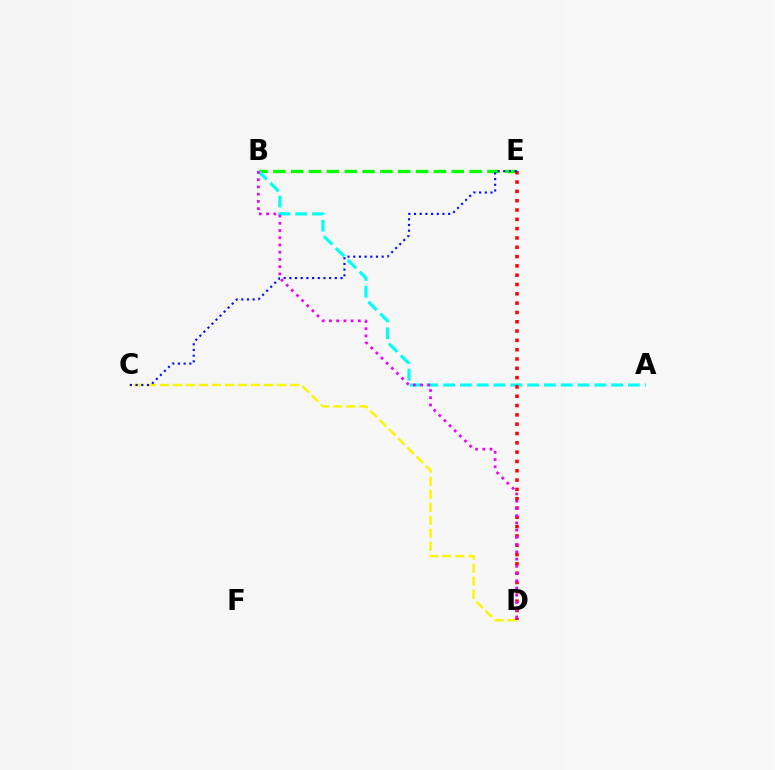{('C', 'D'): [{'color': '#fcf500', 'line_style': 'dashed', 'thickness': 1.77}], ('B', 'E'): [{'color': '#08ff00', 'line_style': 'dashed', 'thickness': 2.42}], ('A', 'B'): [{'color': '#00fff6', 'line_style': 'dashed', 'thickness': 2.28}], ('D', 'E'): [{'color': '#ff0000', 'line_style': 'dotted', 'thickness': 2.53}], ('B', 'D'): [{'color': '#ee00ff', 'line_style': 'dotted', 'thickness': 1.97}], ('C', 'E'): [{'color': '#0010ff', 'line_style': 'dotted', 'thickness': 1.55}]}